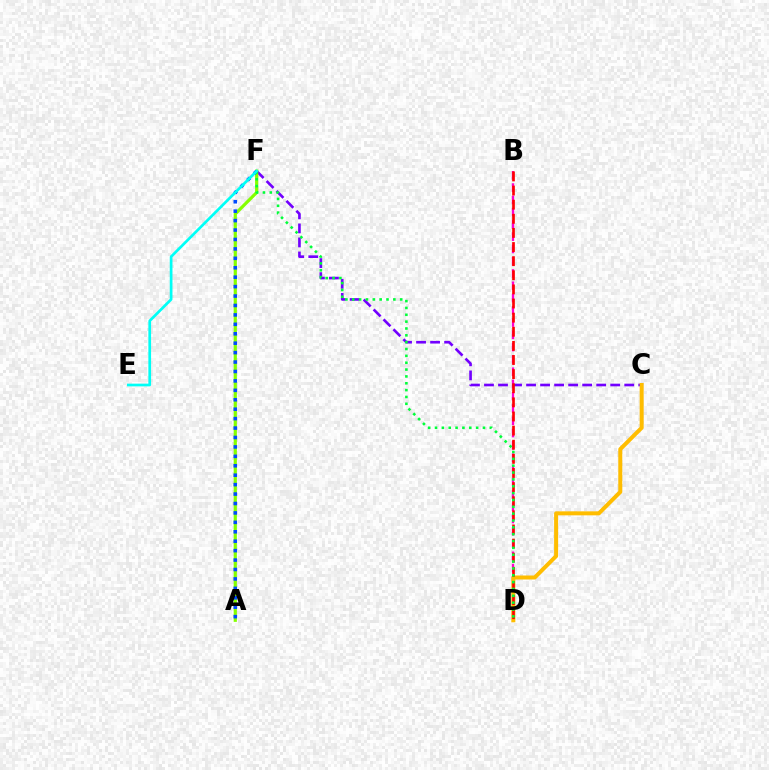{('B', 'D'): [{'color': '#ff00cf', 'line_style': 'dashed', 'thickness': 1.67}, {'color': '#ff0000', 'line_style': 'dashed', 'thickness': 1.92}], ('C', 'F'): [{'color': '#7200ff', 'line_style': 'dashed', 'thickness': 1.91}], ('C', 'D'): [{'color': '#ffbd00', 'line_style': 'solid', 'thickness': 2.88}], ('A', 'F'): [{'color': '#84ff00', 'line_style': 'solid', 'thickness': 2.3}, {'color': '#004bff', 'line_style': 'dotted', 'thickness': 2.56}], ('D', 'F'): [{'color': '#00ff39', 'line_style': 'dotted', 'thickness': 1.86}], ('E', 'F'): [{'color': '#00fff6', 'line_style': 'solid', 'thickness': 1.95}]}